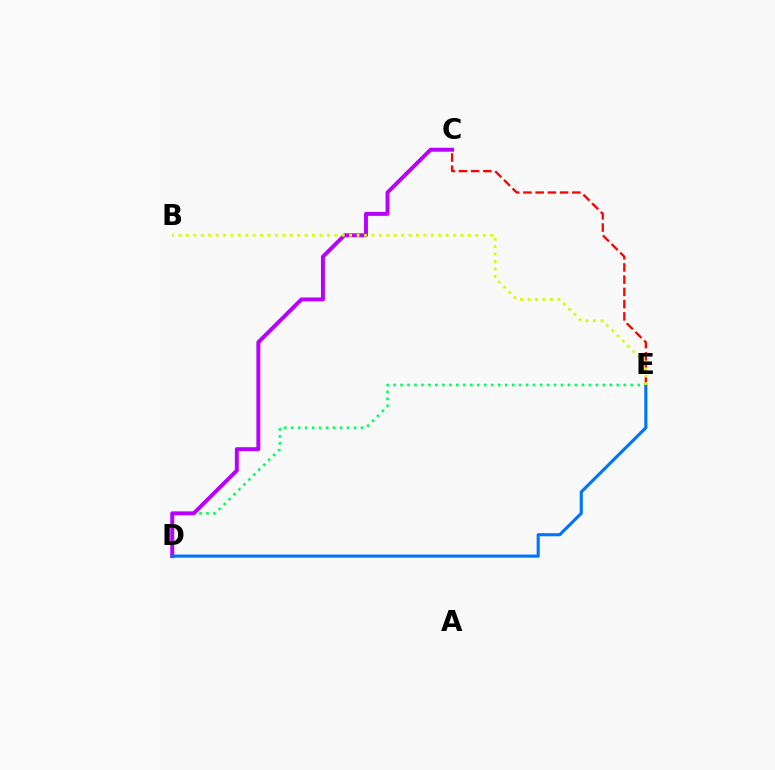{('D', 'E'): [{'color': '#00ff5c', 'line_style': 'dotted', 'thickness': 1.9}, {'color': '#0074ff', 'line_style': 'solid', 'thickness': 2.23}], ('C', 'E'): [{'color': '#ff0000', 'line_style': 'dashed', 'thickness': 1.66}], ('C', 'D'): [{'color': '#b900ff', 'line_style': 'solid', 'thickness': 2.84}], ('B', 'E'): [{'color': '#d1ff00', 'line_style': 'dotted', 'thickness': 2.02}]}